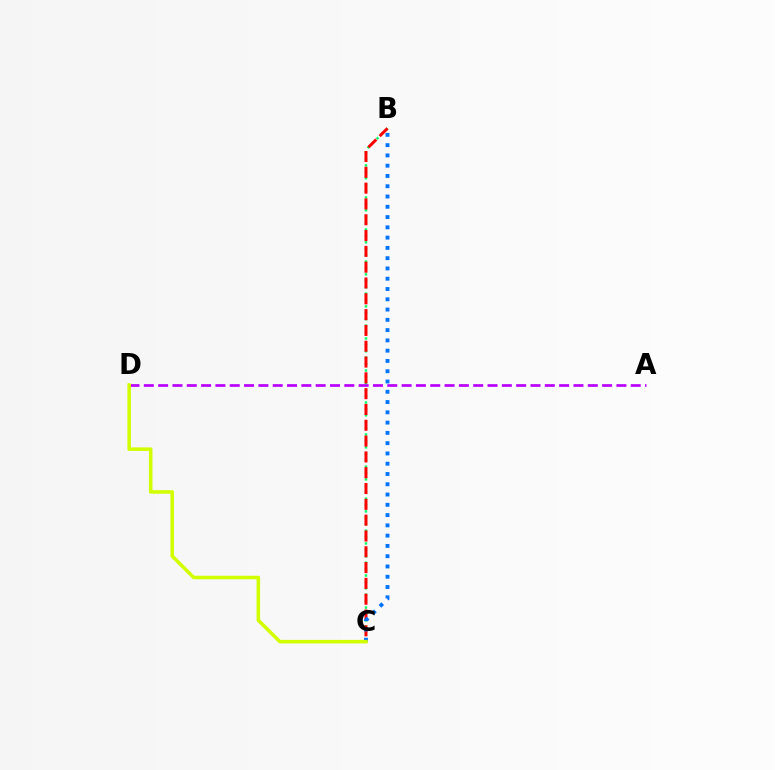{('B', 'C'): [{'color': '#00ff5c', 'line_style': 'dotted', 'thickness': 1.74}, {'color': '#ff0000', 'line_style': 'dashed', 'thickness': 2.15}, {'color': '#0074ff', 'line_style': 'dotted', 'thickness': 2.79}], ('A', 'D'): [{'color': '#b900ff', 'line_style': 'dashed', 'thickness': 1.95}], ('C', 'D'): [{'color': '#d1ff00', 'line_style': 'solid', 'thickness': 2.55}]}